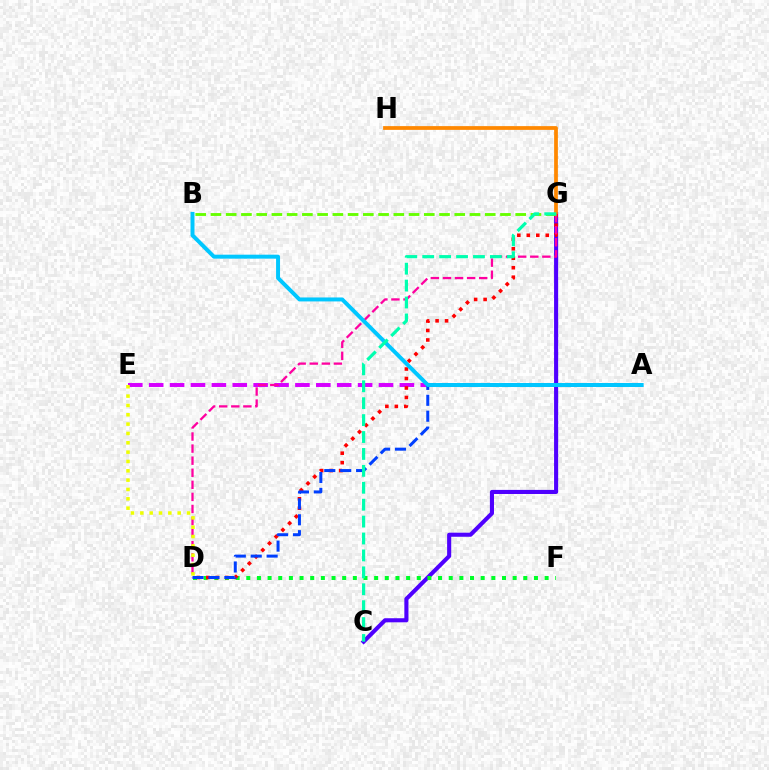{('A', 'E'): [{'color': '#d600ff', 'line_style': 'dashed', 'thickness': 2.84}], ('C', 'G'): [{'color': '#4f00ff', 'line_style': 'solid', 'thickness': 2.94}, {'color': '#00ffaf', 'line_style': 'dashed', 'thickness': 2.3}], ('G', 'H'): [{'color': '#ff8800', 'line_style': 'solid', 'thickness': 2.7}], ('D', 'F'): [{'color': '#00ff27', 'line_style': 'dotted', 'thickness': 2.89}], ('D', 'G'): [{'color': '#ff0000', 'line_style': 'dotted', 'thickness': 2.58}, {'color': '#ff00a0', 'line_style': 'dashed', 'thickness': 1.64}], ('A', 'D'): [{'color': '#003fff', 'line_style': 'dashed', 'thickness': 2.16}], ('B', 'G'): [{'color': '#66ff00', 'line_style': 'dashed', 'thickness': 2.07}], ('A', 'B'): [{'color': '#00c7ff', 'line_style': 'solid', 'thickness': 2.85}], ('D', 'E'): [{'color': '#eeff00', 'line_style': 'dotted', 'thickness': 2.54}]}